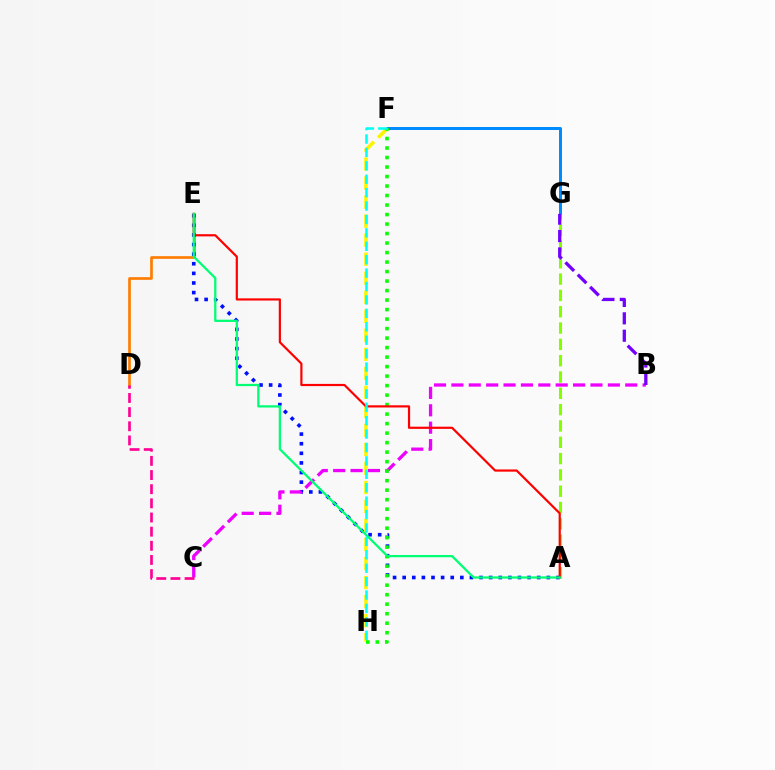{('D', 'E'): [{'color': '#ff7c00', 'line_style': 'solid', 'thickness': 1.92}], ('A', 'E'): [{'color': '#0010ff', 'line_style': 'dotted', 'thickness': 2.61}, {'color': '#ff0000', 'line_style': 'solid', 'thickness': 1.58}, {'color': '#00ff74', 'line_style': 'solid', 'thickness': 1.63}], ('B', 'C'): [{'color': '#ee00ff', 'line_style': 'dashed', 'thickness': 2.36}], ('F', 'G'): [{'color': '#008cff', 'line_style': 'solid', 'thickness': 2.16}], ('F', 'H'): [{'color': '#fcf500', 'line_style': 'dashed', 'thickness': 2.58}, {'color': '#08ff00', 'line_style': 'dotted', 'thickness': 2.58}, {'color': '#00fff6', 'line_style': 'dashed', 'thickness': 1.82}], ('A', 'G'): [{'color': '#84ff00', 'line_style': 'dashed', 'thickness': 2.22}], ('C', 'D'): [{'color': '#ff0094', 'line_style': 'dashed', 'thickness': 1.92}], ('B', 'G'): [{'color': '#7200ff', 'line_style': 'dashed', 'thickness': 2.36}]}